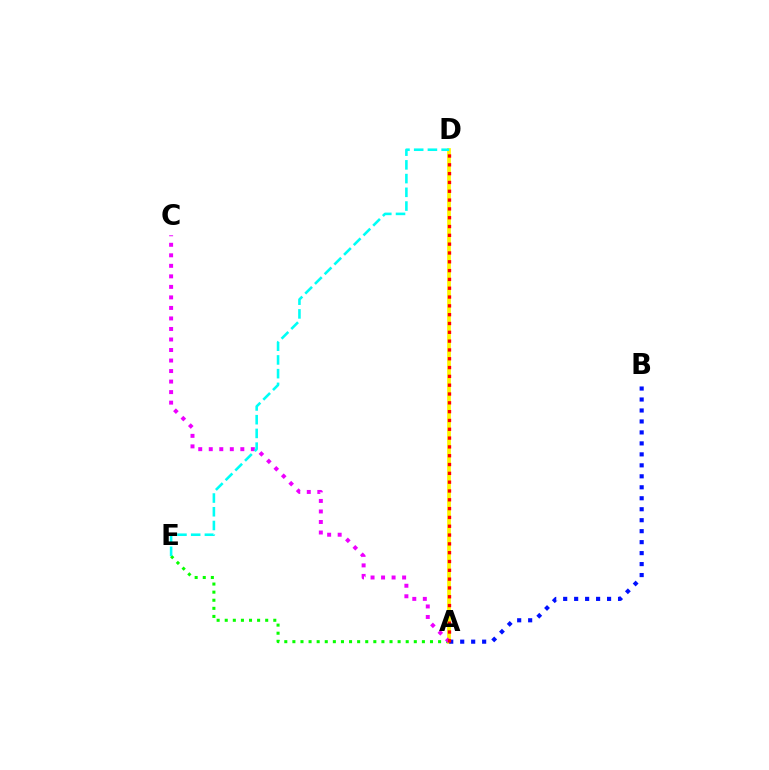{('A', 'E'): [{'color': '#08ff00', 'line_style': 'dotted', 'thickness': 2.2}], ('A', 'D'): [{'color': '#fcf500', 'line_style': 'solid', 'thickness': 2.68}, {'color': '#ff0000', 'line_style': 'dotted', 'thickness': 2.4}], ('A', 'C'): [{'color': '#ee00ff', 'line_style': 'dotted', 'thickness': 2.86}], ('A', 'B'): [{'color': '#0010ff', 'line_style': 'dotted', 'thickness': 2.98}], ('D', 'E'): [{'color': '#00fff6', 'line_style': 'dashed', 'thickness': 1.86}]}